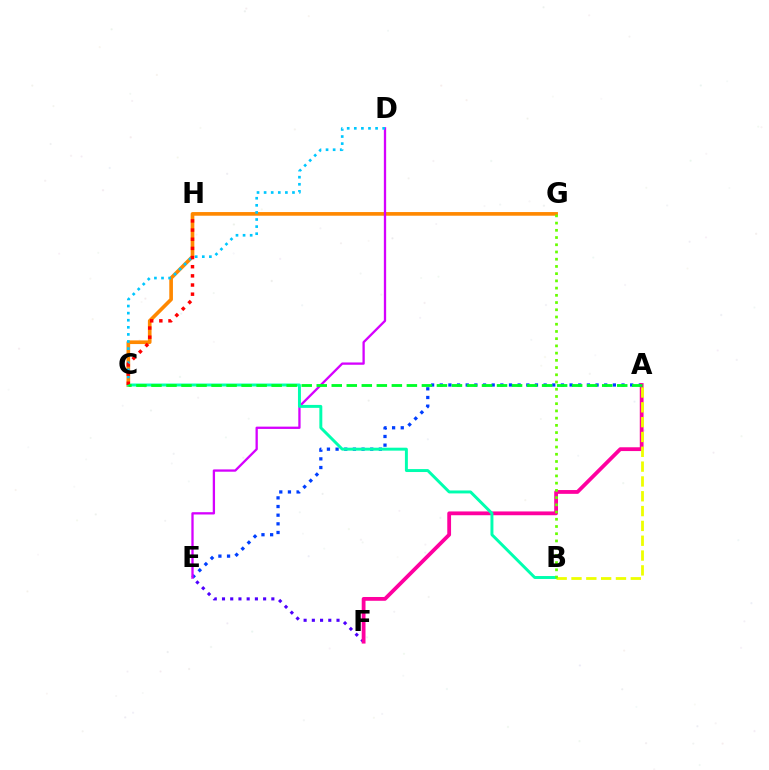{('E', 'F'): [{'color': '#4f00ff', 'line_style': 'dotted', 'thickness': 2.23}], ('A', 'E'): [{'color': '#003fff', 'line_style': 'dotted', 'thickness': 2.35}], ('C', 'G'): [{'color': '#ff8800', 'line_style': 'solid', 'thickness': 2.63}], ('A', 'F'): [{'color': '#ff00a0', 'line_style': 'solid', 'thickness': 2.73}], ('D', 'E'): [{'color': '#d600ff', 'line_style': 'solid', 'thickness': 1.66}], ('B', 'C'): [{'color': '#00ffaf', 'line_style': 'solid', 'thickness': 2.12}], ('C', 'D'): [{'color': '#00c7ff', 'line_style': 'dotted', 'thickness': 1.93}], ('C', 'H'): [{'color': '#ff0000', 'line_style': 'dotted', 'thickness': 2.49}], ('A', 'B'): [{'color': '#eeff00', 'line_style': 'dashed', 'thickness': 2.01}], ('B', 'G'): [{'color': '#66ff00', 'line_style': 'dotted', 'thickness': 1.96}], ('A', 'C'): [{'color': '#00ff27', 'line_style': 'dashed', 'thickness': 2.04}]}